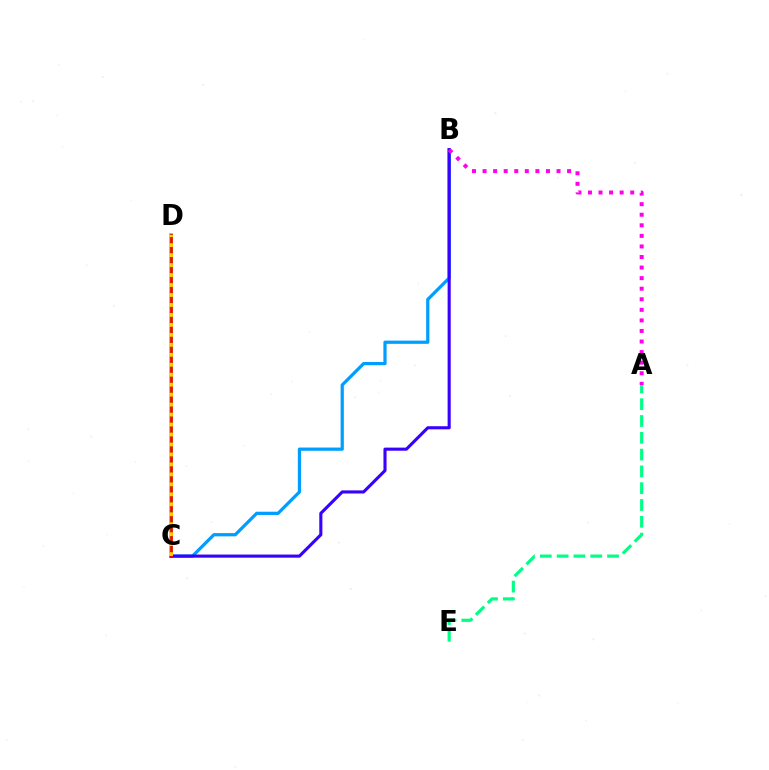{('B', 'C'): [{'color': '#009eff', 'line_style': 'solid', 'thickness': 2.33}, {'color': '#3700ff', 'line_style': 'solid', 'thickness': 2.23}], ('C', 'D'): [{'color': '#4fff00', 'line_style': 'solid', 'thickness': 2.76}, {'color': '#ff0000', 'line_style': 'solid', 'thickness': 1.91}, {'color': '#ffd500', 'line_style': 'dotted', 'thickness': 2.71}], ('A', 'B'): [{'color': '#ff00ed', 'line_style': 'dotted', 'thickness': 2.87}], ('A', 'E'): [{'color': '#00ff86', 'line_style': 'dashed', 'thickness': 2.28}]}